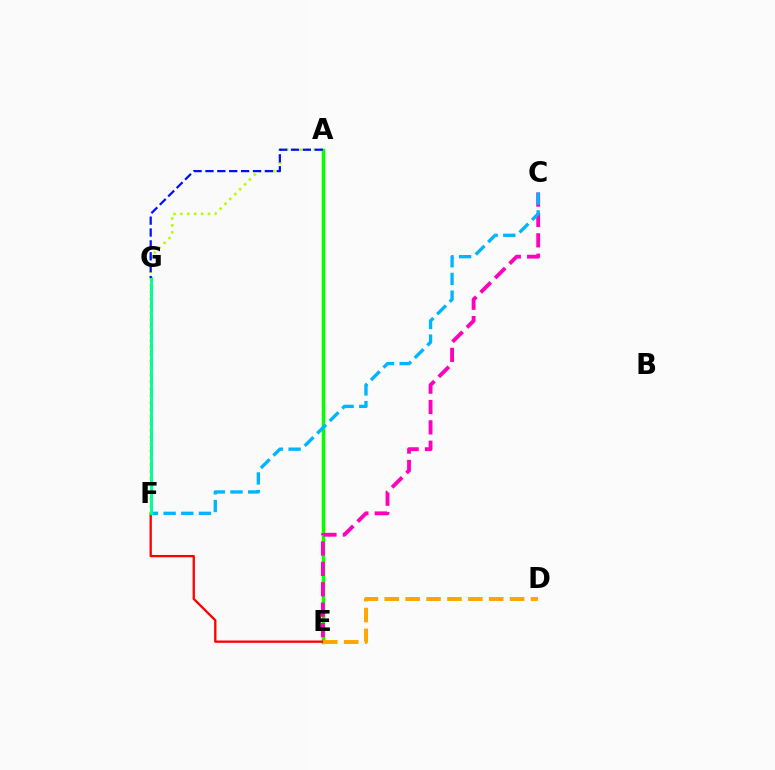{('F', 'G'): [{'color': '#9b00ff', 'line_style': 'dashed', 'thickness': 1.97}, {'color': '#00ff9d', 'line_style': 'solid', 'thickness': 2.1}], ('A', 'E'): [{'color': '#08ff00', 'line_style': 'solid', 'thickness': 2.51}], ('E', 'F'): [{'color': '#ff0000', 'line_style': 'solid', 'thickness': 1.66}], ('C', 'E'): [{'color': '#ff00bd', 'line_style': 'dashed', 'thickness': 2.77}], ('C', 'F'): [{'color': '#00b5ff', 'line_style': 'dashed', 'thickness': 2.4}], ('A', 'F'): [{'color': '#b3ff00', 'line_style': 'dotted', 'thickness': 1.87}], ('A', 'G'): [{'color': '#0010ff', 'line_style': 'dashed', 'thickness': 1.61}], ('D', 'E'): [{'color': '#ffa500', 'line_style': 'dashed', 'thickness': 2.84}]}